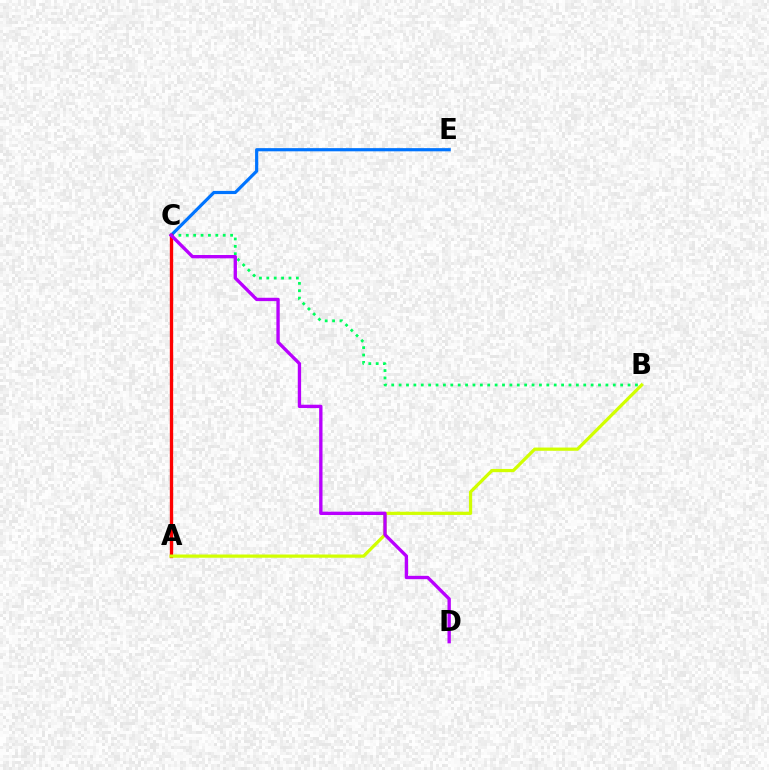{('B', 'C'): [{'color': '#00ff5c', 'line_style': 'dotted', 'thickness': 2.01}], ('C', 'E'): [{'color': '#0074ff', 'line_style': 'solid', 'thickness': 2.29}], ('A', 'C'): [{'color': '#ff0000', 'line_style': 'solid', 'thickness': 2.39}], ('A', 'B'): [{'color': '#d1ff00', 'line_style': 'solid', 'thickness': 2.32}], ('C', 'D'): [{'color': '#b900ff', 'line_style': 'solid', 'thickness': 2.41}]}